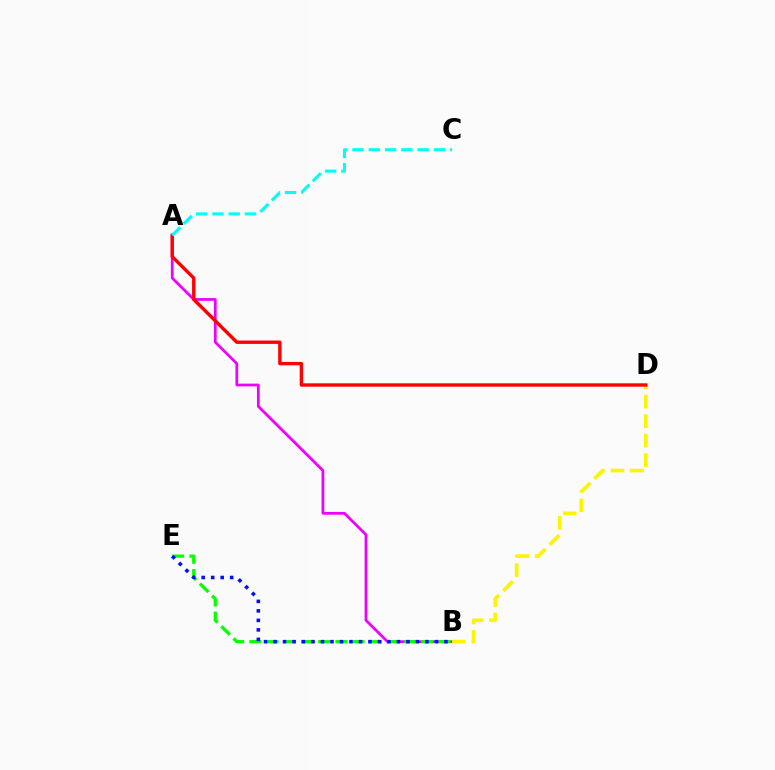{('A', 'B'): [{'color': '#ee00ff', 'line_style': 'solid', 'thickness': 1.97}], ('B', 'E'): [{'color': '#08ff00', 'line_style': 'dashed', 'thickness': 2.34}, {'color': '#0010ff', 'line_style': 'dotted', 'thickness': 2.58}], ('B', 'D'): [{'color': '#fcf500', 'line_style': 'dashed', 'thickness': 2.64}], ('A', 'D'): [{'color': '#ff0000', 'line_style': 'solid', 'thickness': 2.43}], ('A', 'C'): [{'color': '#00fff6', 'line_style': 'dashed', 'thickness': 2.21}]}